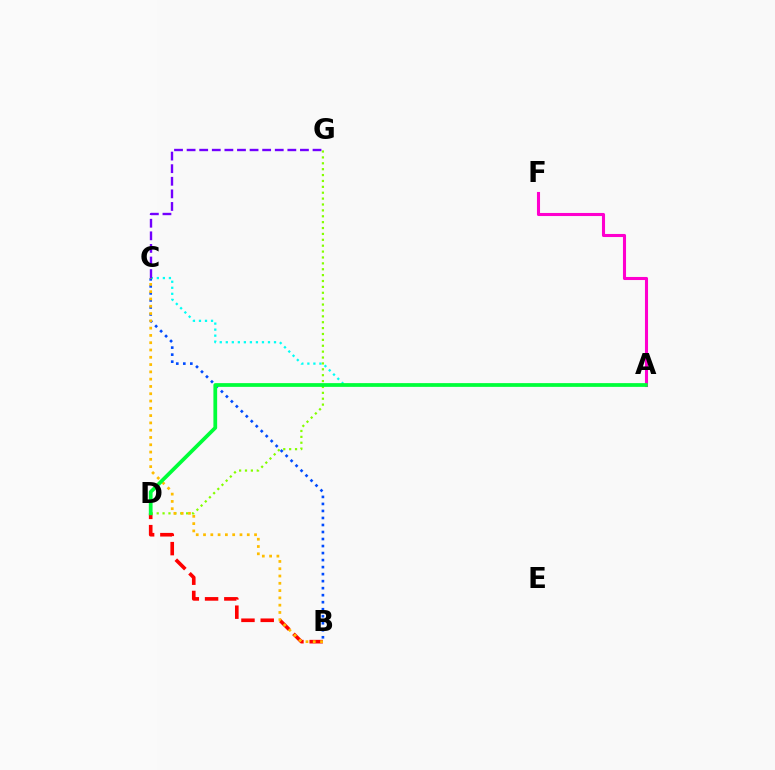{('A', 'F'): [{'color': '#ff00cf', 'line_style': 'solid', 'thickness': 2.21}], ('B', 'D'): [{'color': '#ff0000', 'line_style': 'dashed', 'thickness': 2.62}], ('A', 'C'): [{'color': '#00fff6', 'line_style': 'dotted', 'thickness': 1.64}], ('D', 'G'): [{'color': '#84ff00', 'line_style': 'dotted', 'thickness': 1.6}], ('B', 'C'): [{'color': '#004bff', 'line_style': 'dotted', 'thickness': 1.91}, {'color': '#ffbd00', 'line_style': 'dotted', 'thickness': 1.98}], ('A', 'D'): [{'color': '#00ff39', 'line_style': 'solid', 'thickness': 2.69}], ('C', 'G'): [{'color': '#7200ff', 'line_style': 'dashed', 'thickness': 1.71}]}